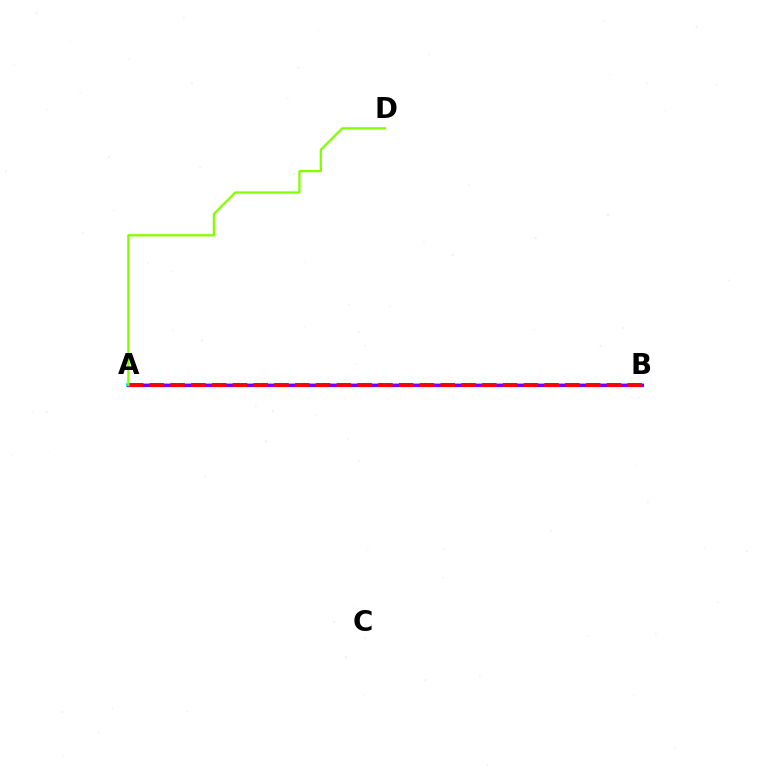{('A', 'B'): [{'color': '#00fff6', 'line_style': 'solid', 'thickness': 2.77}, {'color': '#7200ff', 'line_style': 'solid', 'thickness': 2.29}, {'color': '#ff0000', 'line_style': 'dashed', 'thickness': 2.82}], ('A', 'D'): [{'color': '#84ff00', 'line_style': 'solid', 'thickness': 1.64}]}